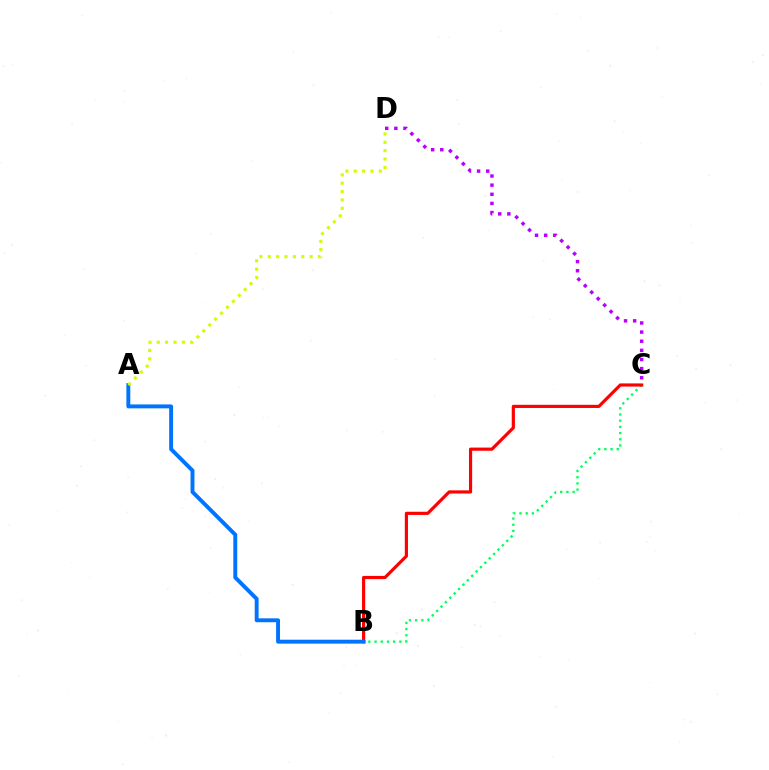{('C', 'D'): [{'color': '#b900ff', 'line_style': 'dotted', 'thickness': 2.48}], ('B', 'C'): [{'color': '#00ff5c', 'line_style': 'dotted', 'thickness': 1.68}, {'color': '#ff0000', 'line_style': 'solid', 'thickness': 2.28}], ('A', 'B'): [{'color': '#0074ff', 'line_style': 'solid', 'thickness': 2.82}], ('A', 'D'): [{'color': '#d1ff00', 'line_style': 'dotted', 'thickness': 2.27}]}